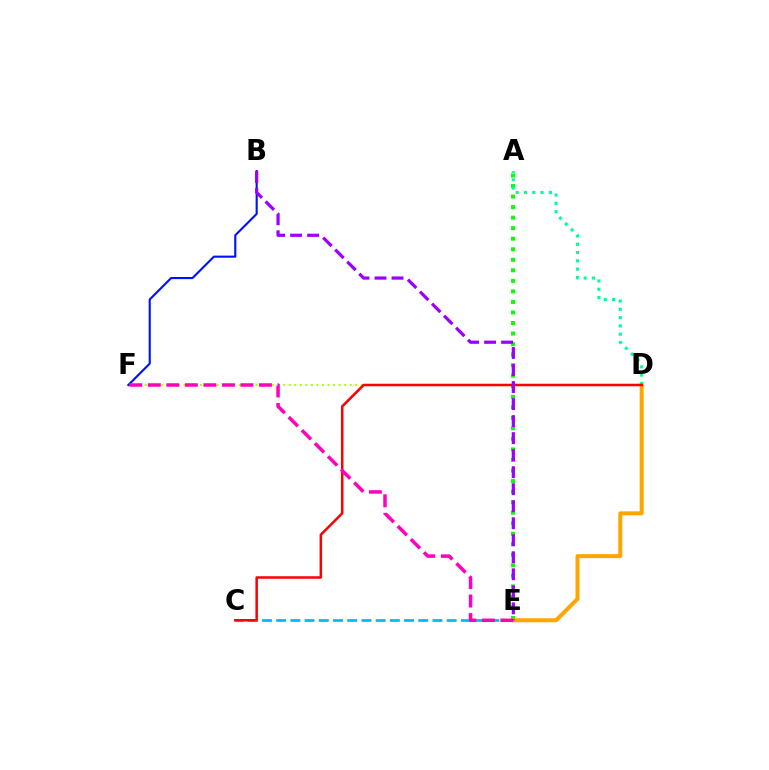{('A', 'E'): [{'color': '#08ff00', 'line_style': 'dotted', 'thickness': 2.86}], ('D', 'F'): [{'color': '#b3ff00', 'line_style': 'dotted', 'thickness': 1.51}], ('B', 'F'): [{'color': '#0010ff', 'line_style': 'solid', 'thickness': 1.52}], ('C', 'E'): [{'color': '#00b5ff', 'line_style': 'dashed', 'thickness': 1.93}], ('A', 'D'): [{'color': '#00ff9d', 'line_style': 'dotted', 'thickness': 2.25}], ('D', 'E'): [{'color': '#ffa500', 'line_style': 'solid', 'thickness': 2.87}], ('C', 'D'): [{'color': '#ff0000', 'line_style': 'solid', 'thickness': 1.81}], ('E', 'F'): [{'color': '#ff00bd', 'line_style': 'dashed', 'thickness': 2.52}], ('B', 'E'): [{'color': '#9b00ff', 'line_style': 'dashed', 'thickness': 2.31}]}